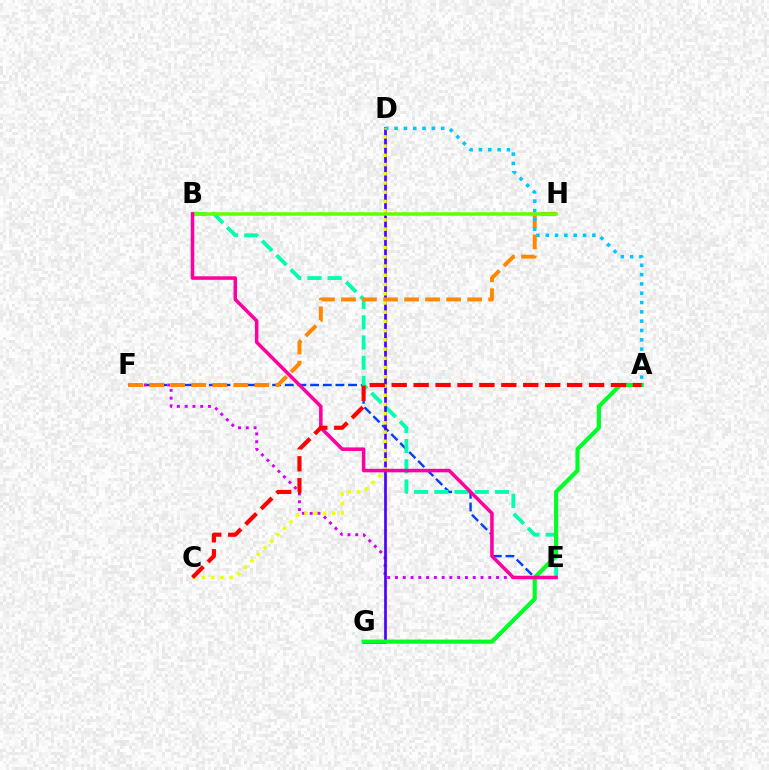{('E', 'F'): [{'color': '#003fff', 'line_style': 'dashed', 'thickness': 1.72}, {'color': '#d600ff', 'line_style': 'dotted', 'thickness': 2.11}], ('B', 'E'): [{'color': '#00ffaf', 'line_style': 'dashed', 'thickness': 2.75}, {'color': '#ff00a0', 'line_style': 'solid', 'thickness': 2.54}], ('D', 'G'): [{'color': '#4f00ff', 'line_style': 'solid', 'thickness': 1.95}], ('A', 'G'): [{'color': '#00ff27', 'line_style': 'solid', 'thickness': 2.99}], ('F', 'H'): [{'color': '#ff8800', 'line_style': 'dashed', 'thickness': 2.86}], ('B', 'H'): [{'color': '#66ff00', 'line_style': 'solid', 'thickness': 2.53}], ('A', 'D'): [{'color': '#00c7ff', 'line_style': 'dotted', 'thickness': 2.53}], ('C', 'D'): [{'color': '#eeff00', 'line_style': 'dotted', 'thickness': 2.51}], ('A', 'C'): [{'color': '#ff0000', 'line_style': 'dashed', 'thickness': 2.98}]}